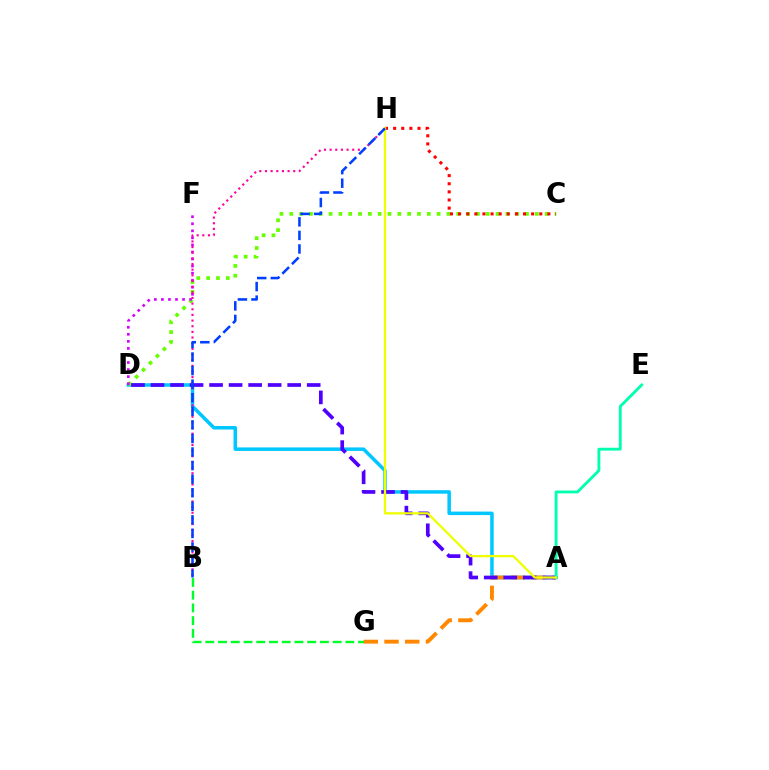{('A', 'D'): [{'color': '#00c7ff', 'line_style': 'solid', 'thickness': 2.52}, {'color': '#4f00ff', 'line_style': 'dashed', 'thickness': 2.65}], ('A', 'G'): [{'color': '#ff8800', 'line_style': 'dashed', 'thickness': 2.81}], ('C', 'D'): [{'color': '#66ff00', 'line_style': 'dotted', 'thickness': 2.67}], ('C', 'H'): [{'color': '#ff0000', 'line_style': 'dotted', 'thickness': 2.21}], ('D', 'F'): [{'color': '#d600ff', 'line_style': 'dotted', 'thickness': 1.92}], ('A', 'E'): [{'color': '#00ffaf', 'line_style': 'solid', 'thickness': 2.06}], ('B', 'G'): [{'color': '#00ff27', 'line_style': 'dashed', 'thickness': 1.73}], ('B', 'H'): [{'color': '#ff00a0', 'line_style': 'dotted', 'thickness': 1.54}, {'color': '#003fff', 'line_style': 'dashed', 'thickness': 1.84}], ('A', 'H'): [{'color': '#eeff00', 'line_style': 'solid', 'thickness': 1.64}]}